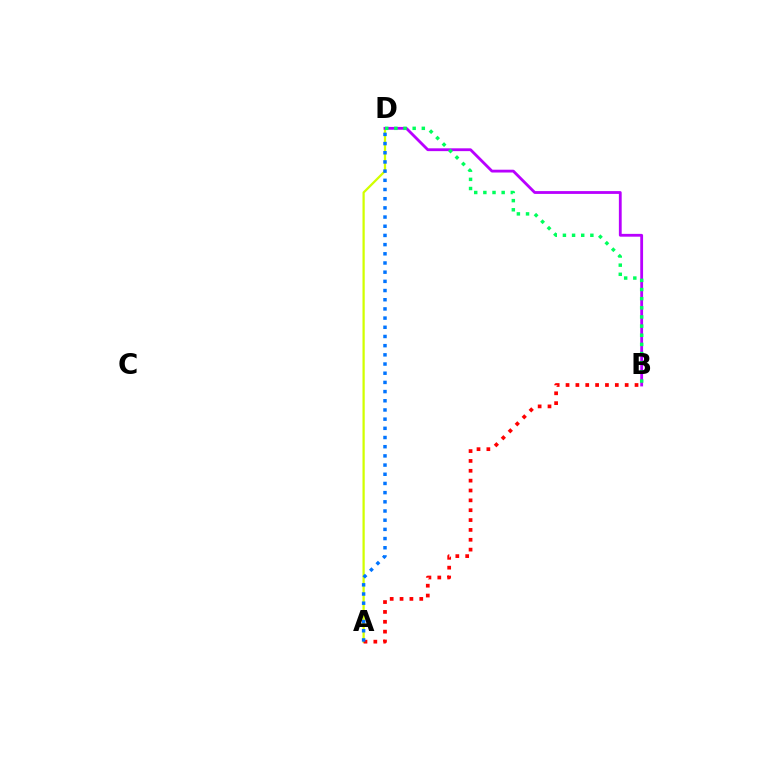{('A', 'D'): [{'color': '#d1ff00', 'line_style': 'solid', 'thickness': 1.62}, {'color': '#0074ff', 'line_style': 'dotted', 'thickness': 2.5}], ('B', 'D'): [{'color': '#b900ff', 'line_style': 'solid', 'thickness': 2.02}, {'color': '#00ff5c', 'line_style': 'dotted', 'thickness': 2.49}], ('A', 'B'): [{'color': '#ff0000', 'line_style': 'dotted', 'thickness': 2.68}]}